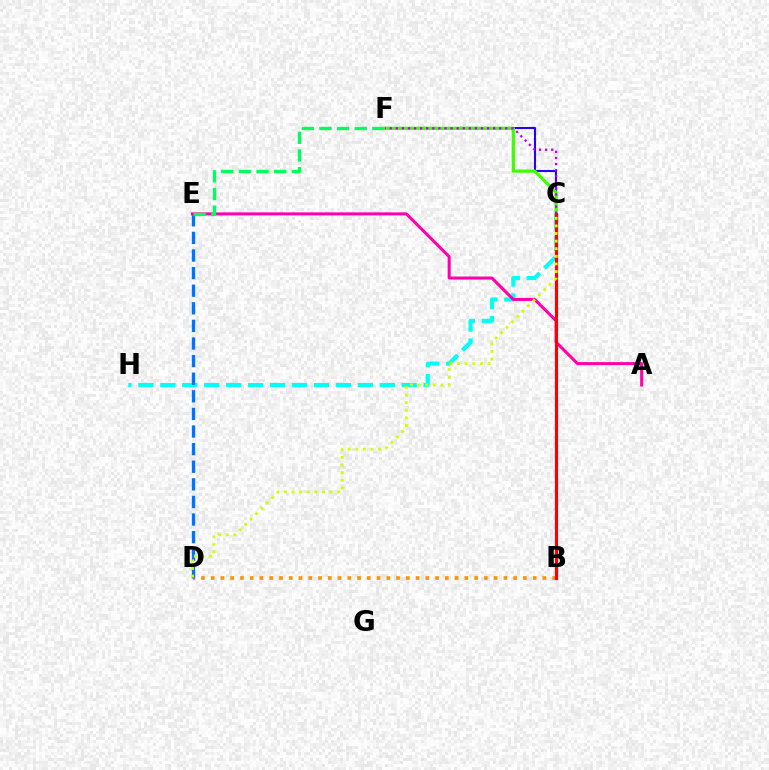{('C', 'H'): [{'color': '#00fff6', 'line_style': 'dashed', 'thickness': 2.98}], ('B', 'D'): [{'color': '#ff9400', 'line_style': 'dotted', 'thickness': 2.65}], ('C', 'F'): [{'color': '#2500ff', 'line_style': 'solid', 'thickness': 1.5}, {'color': '#3dff00', 'line_style': 'solid', 'thickness': 2.29}, {'color': '#b900ff', 'line_style': 'dotted', 'thickness': 1.65}], ('D', 'E'): [{'color': '#0074ff', 'line_style': 'dashed', 'thickness': 2.39}], ('A', 'E'): [{'color': '#ff00ac', 'line_style': 'solid', 'thickness': 2.18}], ('E', 'F'): [{'color': '#00ff5c', 'line_style': 'dashed', 'thickness': 2.4}], ('B', 'C'): [{'color': '#ff0000', 'line_style': 'solid', 'thickness': 2.26}], ('C', 'D'): [{'color': '#d1ff00', 'line_style': 'dotted', 'thickness': 2.07}]}